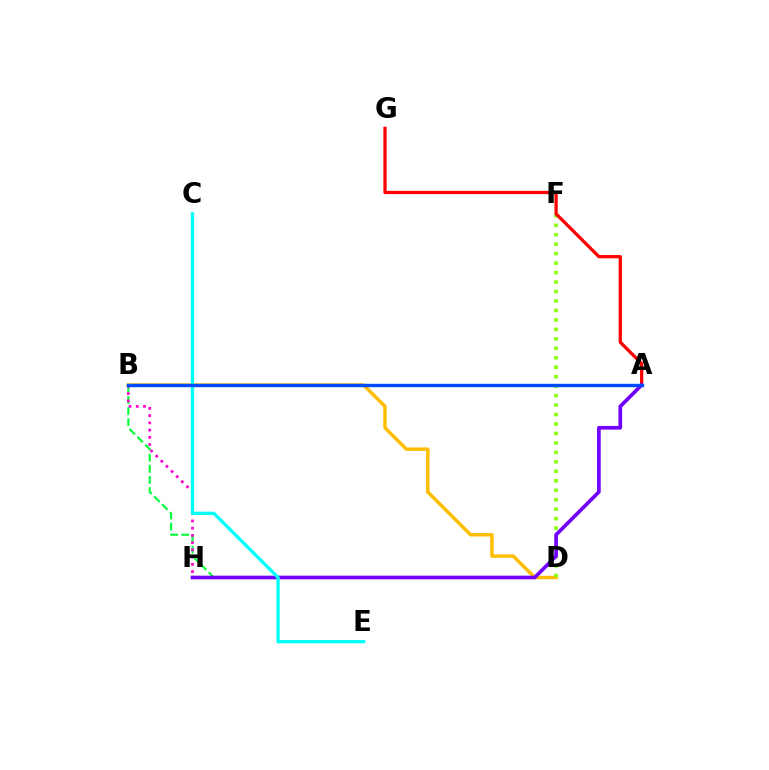{('B', 'D'): [{'color': '#00ff39', 'line_style': 'dashed', 'thickness': 1.51}, {'color': '#ffbd00', 'line_style': 'solid', 'thickness': 2.5}], ('D', 'F'): [{'color': '#84ff00', 'line_style': 'dotted', 'thickness': 2.57}], ('A', 'G'): [{'color': '#ff0000', 'line_style': 'solid', 'thickness': 2.35}], ('B', 'H'): [{'color': '#ff00cf', 'line_style': 'dotted', 'thickness': 1.97}], ('A', 'H'): [{'color': '#7200ff', 'line_style': 'solid', 'thickness': 2.64}], ('C', 'E'): [{'color': '#00fff6', 'line_style': 'solid', 'thickness': 2.39}], ('A', 'B'): [{'color': '#004bff', 'line_style': 'solid', 'thickness': 2.46}]}